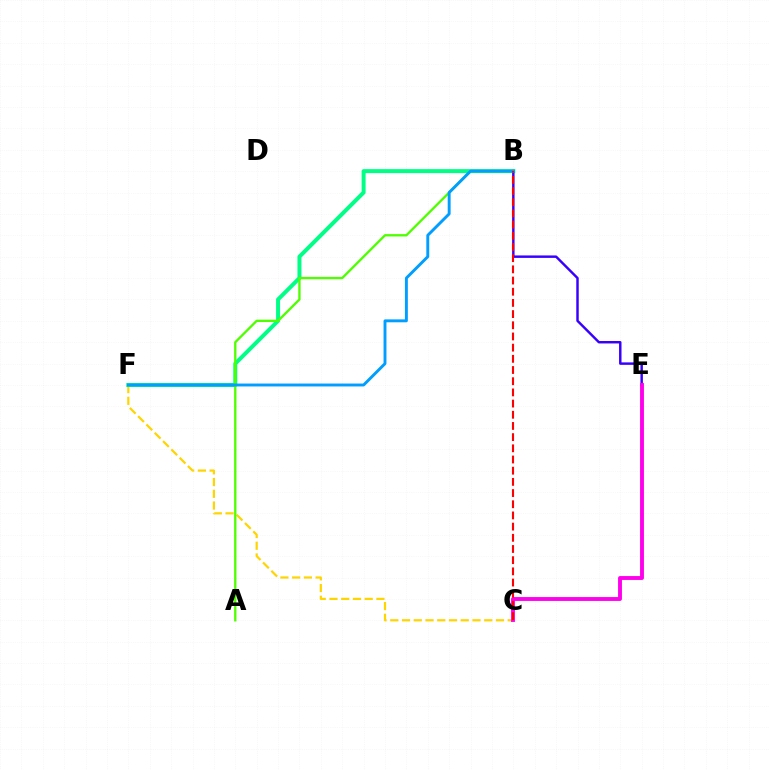{('C', 'F'): [{'color': '#ffd500', 'line_style': 'dashed', 'thickness': 1.6}], ('B', 'F'): [{'color': '#00ff86', 'line_style': 'solid', 'thickness': 2.86}, {'color': '#009eff', 'line_style': 'solid', 'thickness': 2.1}], ('B', 'E'): [{'color': '#3700ff', 'line_style': 'solid', 'thickness': 1.77}], ('A', 'B'): [{'color': '#4fff00', 'line_style': 'solid', 'thickness': 1.69}], ('C', 'E'): [{'color': '#ff00ed', 'line_style': 'solid', 'thickness': 2.8}], ('B', 'C'): [{'color': '#ff0000', 'line_style': 'dashed', 'thickness': 1.52}]}